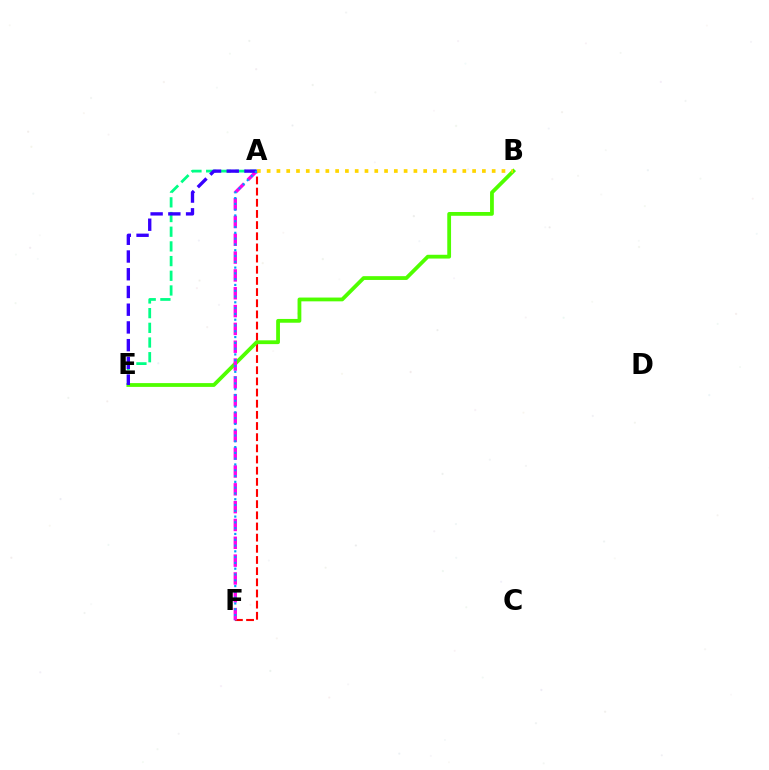{('A', 'F'): [{'color': '#ff0000', 'line_style': 'dashed', 'thickness': 1.52}, {'color': '#ff00ed', 'line_style': 'dashed', 'thickness': 2.42}, {'color': '#009eff', 'line_style': 'dotted', 'thickness': 1.57}], ('B', 'E'): [{'color': '#4fff00', 'line_style': 'solid', 'thickness': 2.73}], ('A', 'E'): [{'color': '#00ff86', 'line_style': 'dashed', 'thickness': 2.0}, {'color': '#3700ff', 'line_style': 'dashed', 'thickness': 2.41}], ('A', 'B'): [{'color': '#ffd500', 'line_style': 'dotted', 'thickness': 2.66}]}